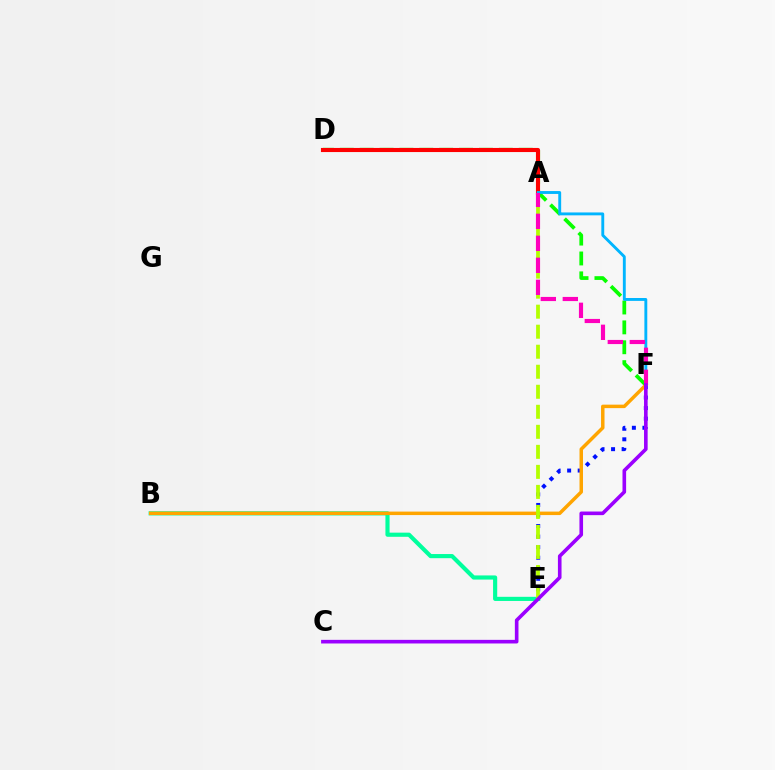{('B', 'E'): [{'color': '#00ff9d', 'line_style': 'solid', 'thickness': 2.98}], ('E', 'F'): [{'color': '#0010ff', 'line_style': 'dotted', 'thickness': 2.87}], ('D', 'F'): [{'color': '#08ff00', 'line_style': 'dashed', 'thickness': 2.7}], ('A', 'D'): [{'color': '#ff0000', 'line_style': 'solid', 'thickness': 2.96}], ('B', 'F'): [{'color': '#ffa500', 'line_style': 'solid', 'thickness': 2.5}], ('A', 'E'): [{'color': '#b3ff00', 'line_style': 'dashed', 'thickness': 2.72}], ('A', 'F'): [{'color': '#00b5ff', 'line_style': 'solid', 'thickness': 2.08}, {'color': '#ff00bd', 'line_style': 'dashed', 'thickness': 2.99}], ('C', 'F'): [{'color': '#9b00ff', 'line_style': 'solid', 'thickness': 2.61}]}